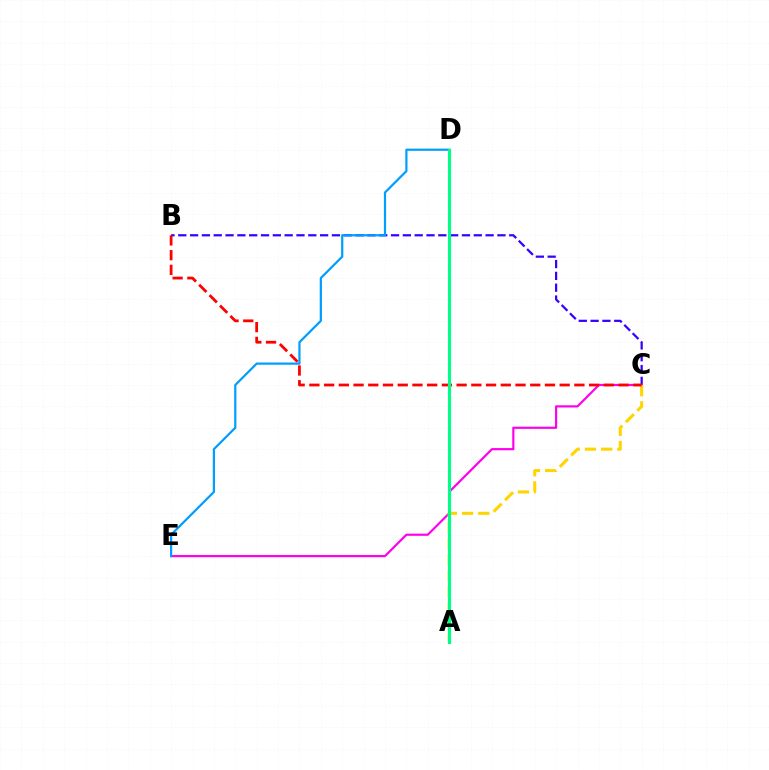{('A', 'D'): [{'color': '#4fff00', 'line_style': 'dashed', 'thickness': 2.03}, {'color': '#00ff86', 'line_style': 'solid', 'thickness': 2.25}], ('B', 'C'): [{'color': '#3700ff', 'line_style': 'dashed', 'thickness': 1.61}, {'color': '#ff0000', 'line_style': 'dashed', 'thickness': 2.0}], ('C', 'E'): [{'color': '#ff00ed', 'line_style': 'solid', 'thickness': 1.57}], ('D', 'E'): [{'color': '#009eff', 'line_style': 'solid', 'thickness': 1.6}], ('A', 'C'): [{'color': '#ffd500', 'line_style': 'dashed', 'thickness': 2.2}]}